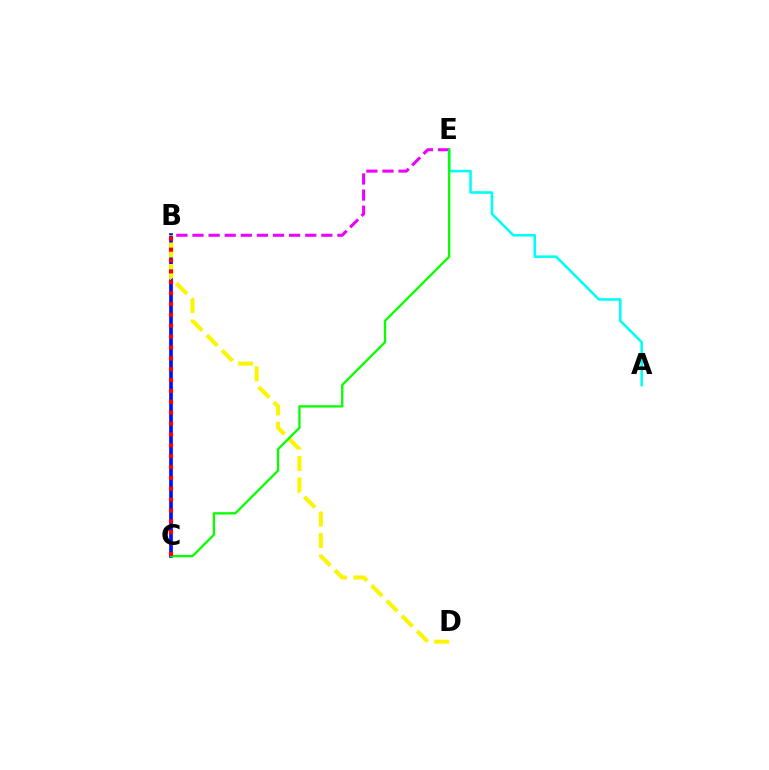{('B', 'C'): [{'color': '#0010ff', 'line_style': 'solid', 'thickness': 2.67}, {'color': '#ff0000', 'line_style': 'dotted', 'thickness': 2.95}], ('B', 'D'): [{'color': '#fcf500', 'line_style': 'dashed', 'thickness': 2.92}], ('A', 'E'): [{'color': '#00fff6', 'line_style': 'solid', 'thickness': 1.85}], ('B', 'E'): [{'color': '#ee00ff', 'line_style': 'dashed', 'thickness': 2.19}], ('C', 'E'): [{'color': '#08ff00', 'line_style': 'solid', 'thickness': 1.66}]}